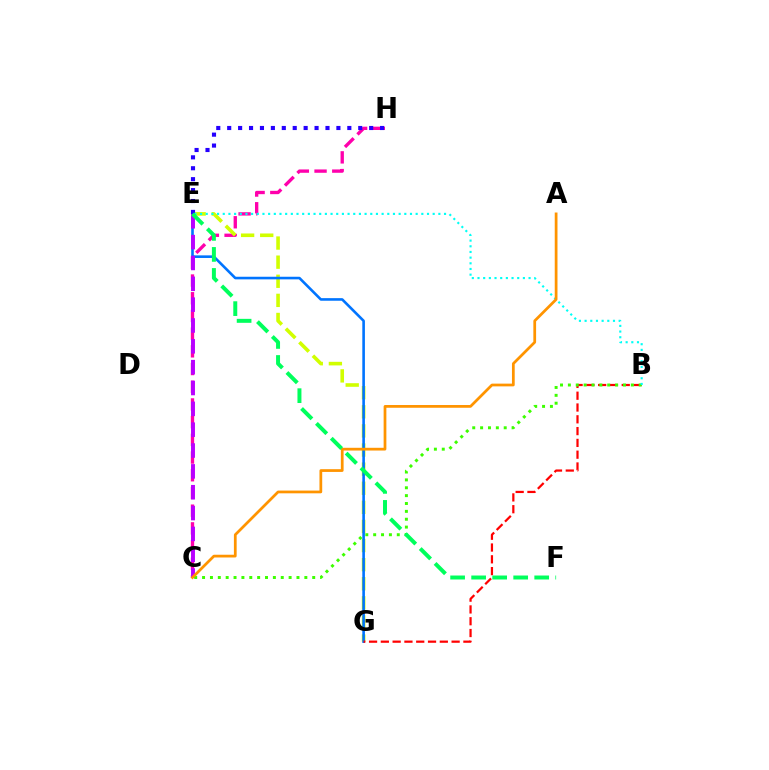{('C', 'H'): [{'color': '#ff00ac', 'line_style': 'dashed', 'thickness': 2.4}], ('E', 'G'): [{'color': '#d1ff00', 'line_style': 'dashed', 'thickness': 2.6}, {'color': '#0074ff', 'line_style': 'solid', 'thickness': 1.88}], ('E', 'H'): [{'color': '#2500ff', 'line_style': 'dotted', 'thickness': 2.97}], ('C', 'E'): [{'color': '#b900ff', 'line_style': 'dashed', 'thickness': 2.83}], ('B', 'G'): [{'color': '#ff0000', 'line_style': 'dashed', 'thickness': 1.6}], ('B', 'C'): [{'color': '#3dff00', 'line_style': 'dotted', 'thickness': 2.14}], ('B', 'E'): [{'color': '#00fff6', 'line_style': 'dotted', 'thickness': 1.54}], ('A', 'C'): [{'color': '#ff9400', 'line_style': 'solid', 'thickness': 1.98}], ('E', 'F'): [{'color': '#00ff5c', 'line_style': 'dashed', 'thickness': 2.86}]}